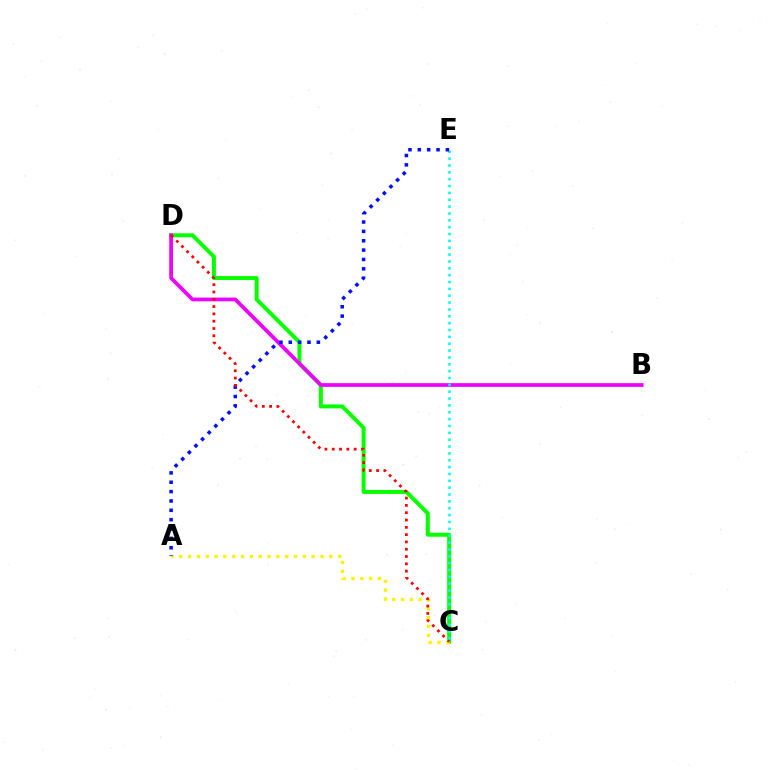{('C', 'D'): [{'color': '#08ff00', 'line_style': 'solid', 'thickness': 2.87}, {'color': '#ff0000', 'line_style': 'dotted', 'thickness': 1.98}], ('A', 'C'): [{'color': '#fcf500', 'line_style': 'dotted', 'thickness': 2.4}], ('B', 'D'): [{'color': '#ee00ff', 'line_style': 'solid', 'thickness': 2.69}], ('C', 'E'): [{'color': '#00fff6', 'line_style': 'dotted', 'thickness': 1.86}], ('A', 'E'): [{'color': '#0010ff', 'line_style': 'dotted', 'thickness': 2.54}]}